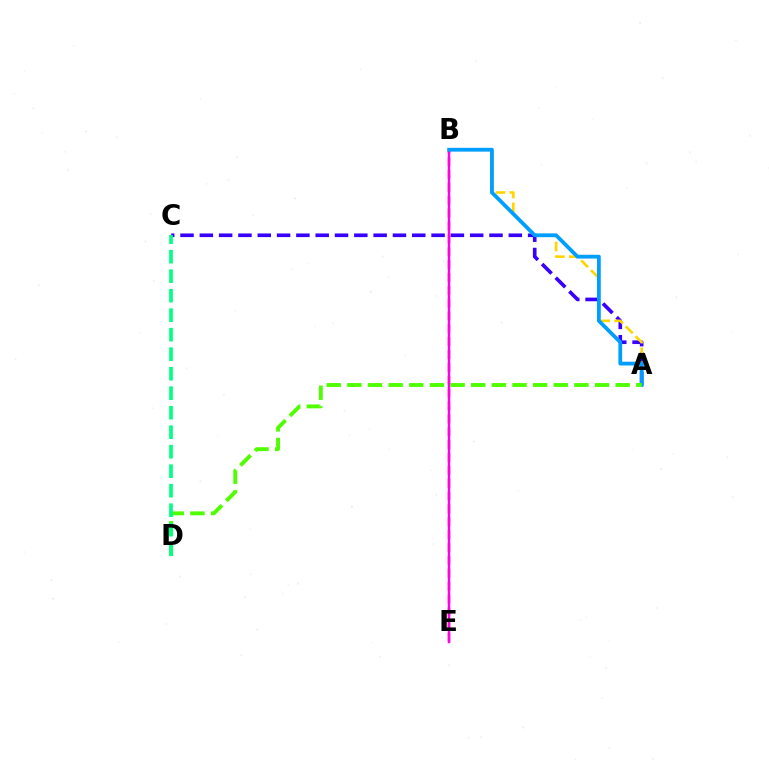{('A', 'C'): [{'color': '#3700ff', 'line_style': 'dashed', 'thickness': 2.62}], ('B', 'E'): [{'color': '#ff0000', 'line_style': 'dashed', 'thickness': 1.75}, {'color': '#ff00ed', 'line_style': 'solid', 'thickness': 1.76}], ('A', 'B'): [{'color': '#ffd500', 'line_style': 'dashed', 'thickness': 1.88}, {'color': '#009eff', 'line_style': 'solid', 'thickness': 2.73}], ('A', 'D'): [{'color': '#4fff00', 'line_style': 'dashed', 'thickness': 2.8}], ('C', 'D'): [{'color': '#00ff86', 'line_style': 'dashed', 'thickness': 2.65}]}